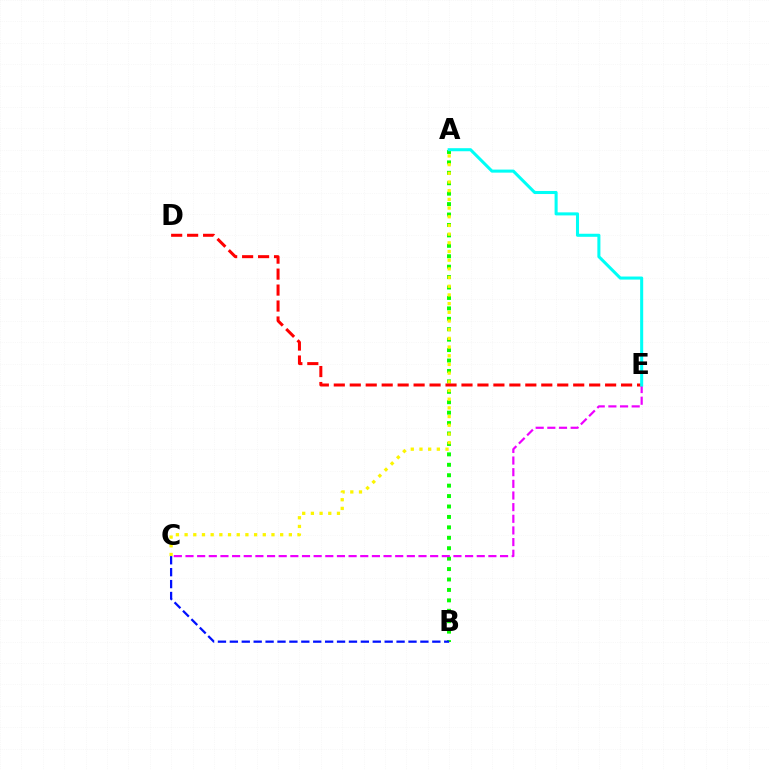{('A', 'B'): [{'color': '#08ff00', 'line_style': 'dotted', 'thickness': 2.83}], ('A', 'C'): [{'color': '#fcf500', 'line_style': 'dotted', 'thickness': 2.36}], ('B', 'C'): [{'color': '#0010ff', 'line_style': 'dashed', 'thickness': 1.62}], ('D', 'E'): [{'color': '#ff0000', 'line_style': 'dashed', 'thickness': 2.17}], ('C', 'E'): [{'color': '#ee00ff', 'line_style': 'dashed', 'thickness': 1.58}], ('A', 'E'): [{'color': '#00fff6', 'line_style': 'solid', 'thickness': 2.2}]}